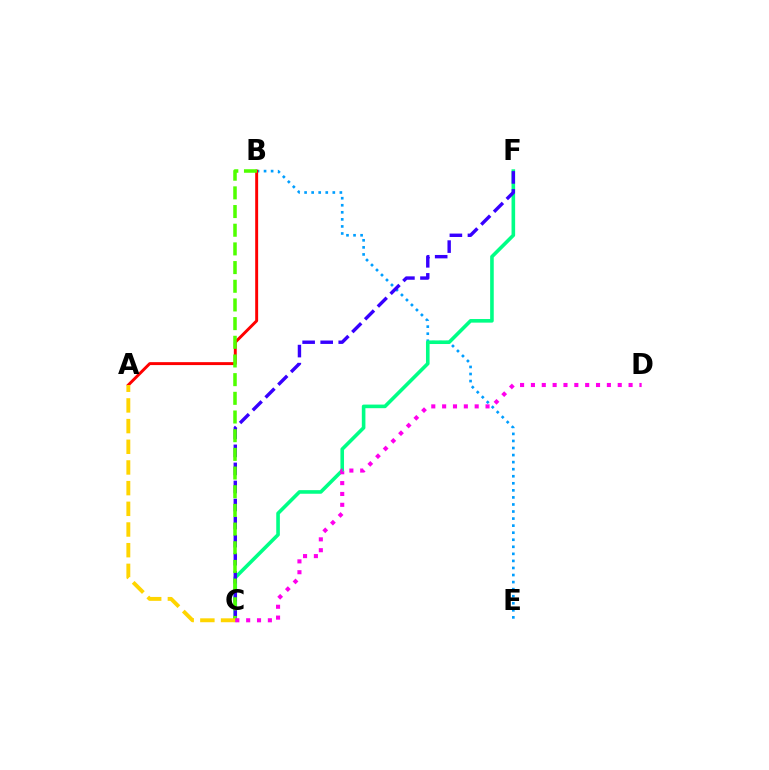{('B', 'E'): [{'color': '#009eff', 'line_style': 'dotted', 'thickness': 1.92}], ('A', 'B'): [{'color': '#ff0000', 'line_style': 'solid', 'thickness': 2.11}], ('C', 'F'): [{'color': '#00ff86', 'line_style': 'solid', 'thickness': 2.59}, {'color': '#3700ff', 'line_style': 'dashed', 'thickness': 2.45}], ('B', 'C'): [{'color': '#4fff00', 'line_style': 'dashed', 'thickness': 2.54}], ('A', 'C'): [{'color': '#ffd500', 'line_style': 'dashed', 'thickness': 2.81}], ('C', 'D'): [{'color': '#ff00ed', 'line_style': 'dotted', 'thickness': 2.95}]}